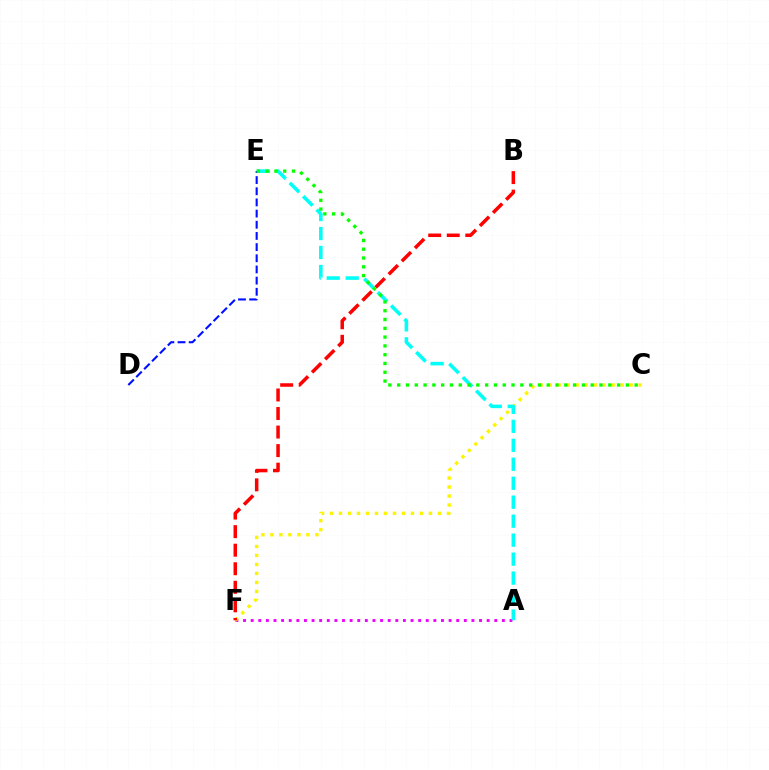{('A', 'F'): [{'color': '#ee00ff', 'line_style': 'dotted', 'thickness': 2.07}], ('C', 'F'): [{'color': '#fcf500', 'line_style': 'dotted', 'thickness': 2.44}], ('A', 'E'): [{'color': '#00fff6', 'line_style': 'dashed', 'thickness': 2.58}], ('D', 'E'): [{'color': '#0010ff', 'line_style': 'dashed', 'thickness': 1.52}], ('B', 'F'): [{'color': '#ff0000', 'line_style': 'dashed', 'thickness': 2.52}], ('C', 'E'): [{'color': '#08ff00', 'line_style': 'dotted', 'thickness': 2.39}]}